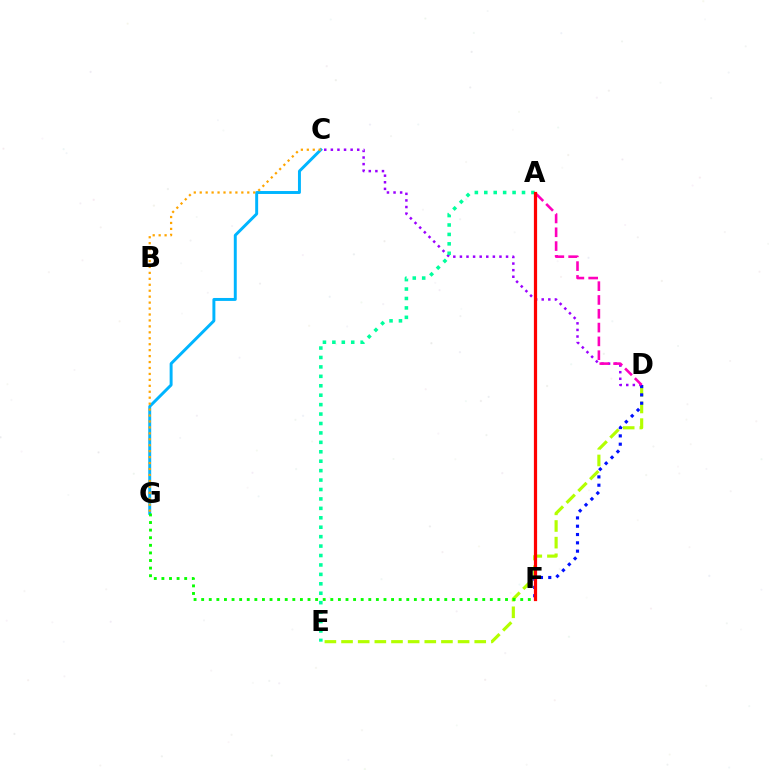{('C', 'D'): [{'color': '#9b00ff', 'line_style': 'dotted', 'thickness': 1.79}], ('D', 'E'): [{'color': '#b3ff00', 'line_style': 'dashed', 'thickness': 2.26}], ('C', 'G'): [{'color': '#00b5ff', 'line_style': 'solid', 'thickness': 2.12}, {'color': '#ffa500', 'line_style': 'dotted', 'thickness': 1.61}], ('D', 'F'): [{'color': '#0010ff', 'line_style': 'dotted', 'thickness': 2.26}], ('F', 'G'): [{'color': '#08ff00', 'line_style': 'dotted', 'thickness': 2.06}], ('A', 'E'): [{'color': '#00ff9d', 'line_style': 'dotted', 'thickness': 2.56}], ('A', 'D'): [{'color': '#ff00bd', 'line_style': 'dashed', 'thickness': 1.88}], ('A', 'F'): [{'color': '#ff0000', 'line_style': 'solid', 'thickness': 2.32}]}